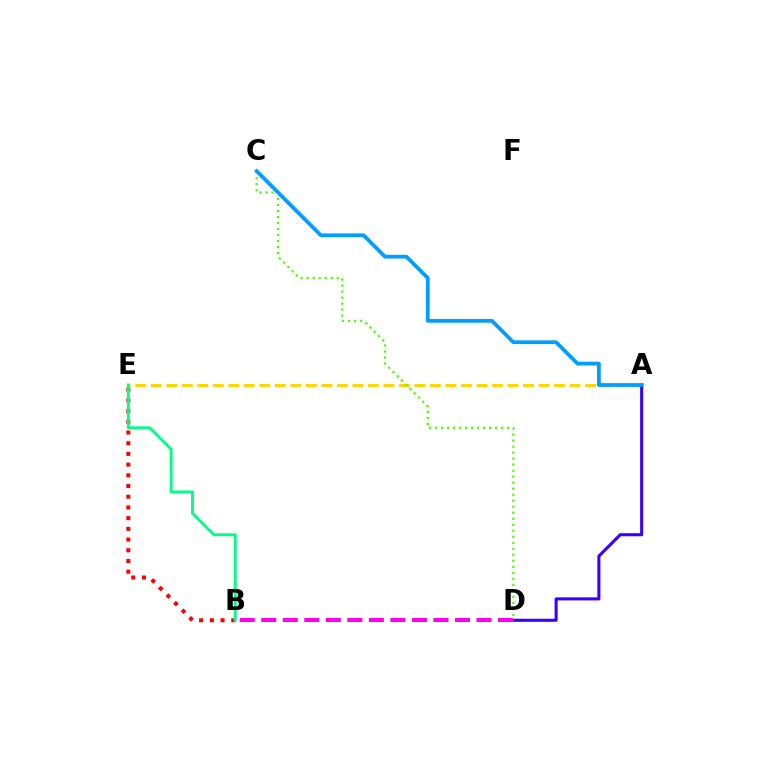{('B', 'E'): [{'color': '#ff0000', 'line_style': 'dotted', 'thickness': 2.91}, {'color': '#00ff86', 'line_style': 'solid', 'thickness': 2.08}], ('A', 'E'): [{'color': '#ffd500', 'line_style': 'dashed', 'thickness': 2.11}], ('A', 'D'): [{'color': '#3700ff', 'line_style': 'solid', 'thickness': 2.2}], ('B', 'D'): [{'color': '#ff00ed', 'line_style': 'dashed', 'thickness': 2.92}], ('C', 'D'): [{'color': '#4fff00', 'line_style': 'dotted', 'thickness': 1.63}], ('A', 'C'): [{'color': '#009eff', 'line_style': 'solid', 'thickness': 2.7}]}